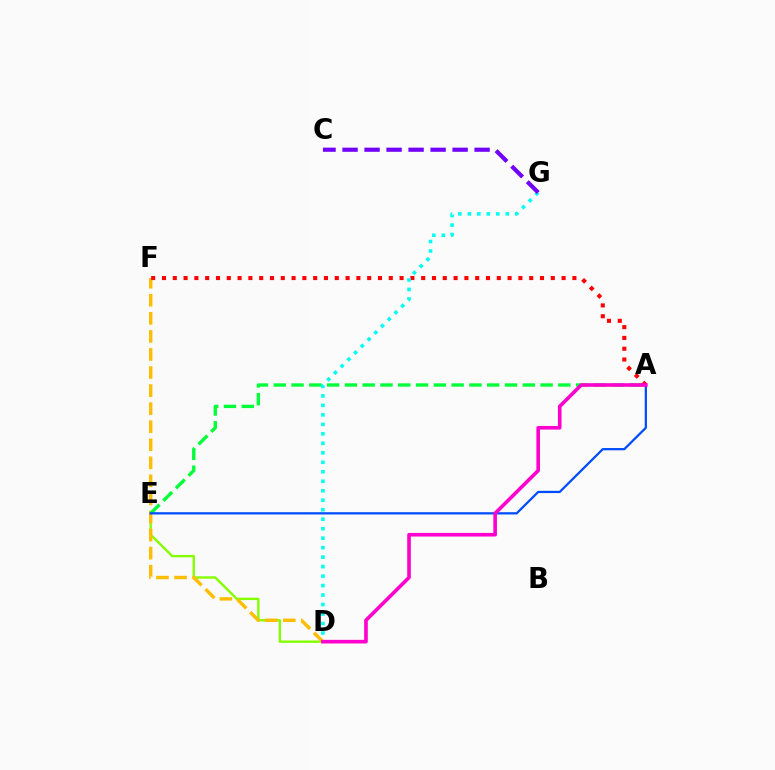{('D', 'E'): [{'color': '#84ff00', 'line_style': 'solid', 'thickness': 1.72}], ('D', 'F'): [{'color': '#ffbd00', 'line_style': 'dashed', 'thickness': 2.45}], ('A', 'E'): [{'color': '#00ff39', 'line_style': 'dashed', 'thickness': 2.42}, {'color': '#004bff', 'line_style': 'solid', 'thickness': 1.62}], ('A', 'F'): [{'color': '#ff0000', 'line_style': 'dotted', 'thickness': 2.93}], ('D', 'G'): [{'color': '#00fff6', 'line_style': 'dotted', 'thickness': 2.58}], ('C', 'G'): [{'color': '#7200ff', 'line_style': 'dashed', 'thickness': 2.99}], ('A', 'D'): [{'color': '#ff00cf', 'line_style': 'solid', 'thickness': 2.6}]}